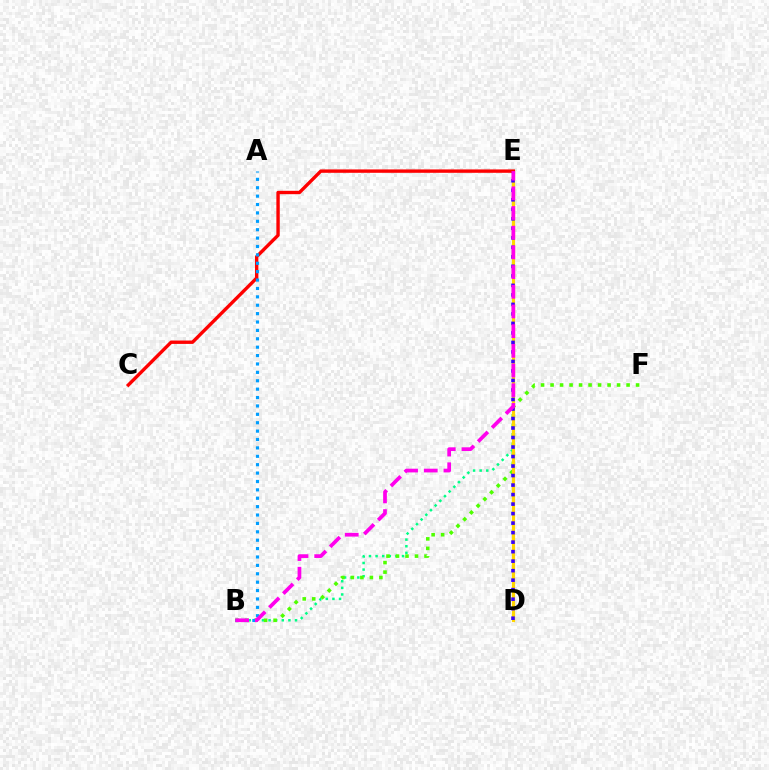{('B', 'E'): [{'color': '#00ff86', 'line_style': 'dotted', 'thickness': 1.8}, {'color': '#ff00ed', 'line_style': 'dashed', 'thickness': 2.68}], ('B', 'F'): [{'color': '#4fff00', 'line_style': 'dotted', 'thickness': 2.58}], ('D', 'E'): [{'color': '#ffd500', 'line_style': 'solid', 'thickness': 2.29}, {'color': '#3700ff', 'line_style': 'dotted', 'thickness': 2.58}], ('C', 'E'): [{'color': '#ff0000', 'line_style': 'solid', 'thickness': 2.43}], ('A', 'B'): [{'color': '#009eff', 'line_style': 'dotted', 'thickness': 2.28}]}